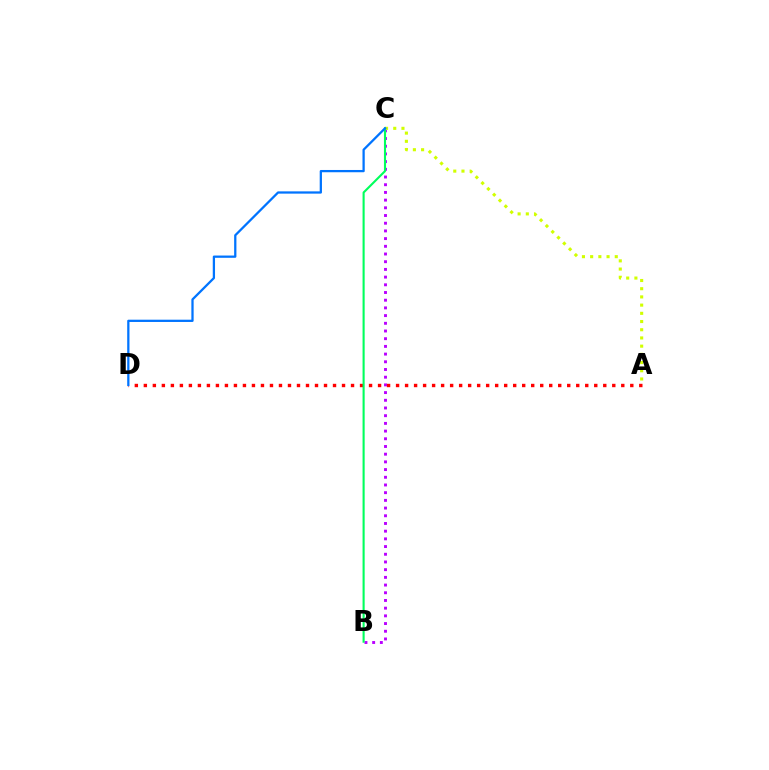{('B', 'C'): [{'color': '#b900ff', 'line_style': 'dotted', 'thickness': 2.09}, {'color': '#00ff5c', 'line_style': 'solid', 'thickness': 1.52}], ('A', 'D'): [{'color': '#ff0000', 'line_style': 'dotted', 'thickness': 2.45}], ('A', 'C'): [{'color': '#d1ff00', 'line_style': 'dotted', 'thickness': 2.23}], ('C', 'D'): [{'color': '#0074ff', 'line_style': 'solid', 'thickness': 1.63}]}